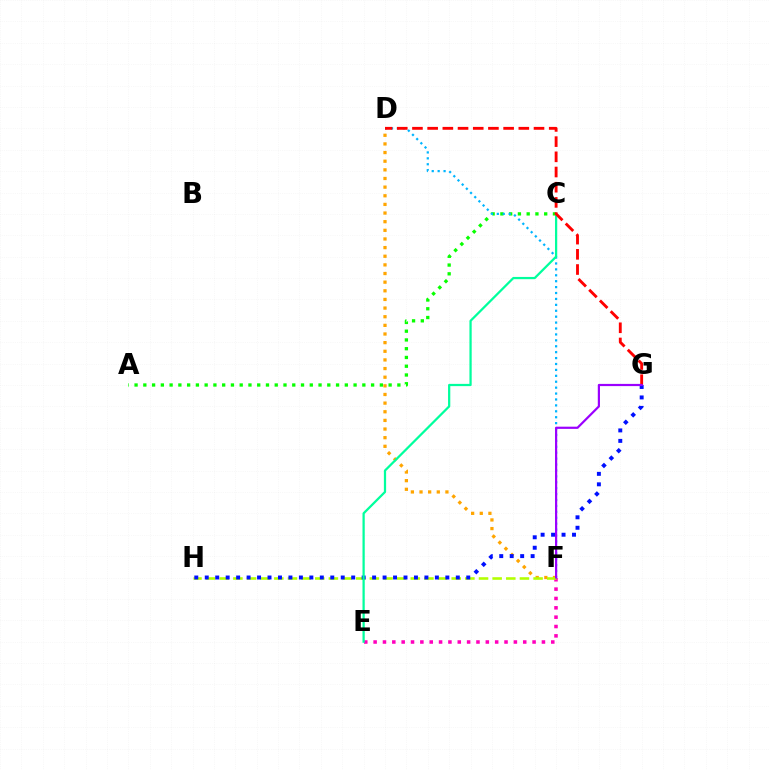{('D', 'F'): [{'color': '#ffa500', 'line_style': 'dotted', 'thickness': 2.35}, {'color': '#00b5ff', 'line_style': 'dotted', 'thickness': 1.61}], ('A', 'C'): [{'color': '#08ff00', 'line_style': 'dotted', 'thickness': 2.38}], ('E', 'F'): [{'color': '#ff00bd', 'line_style': 'dotted', 'thickness': 2.54}], ('F', 'H'): [{'color': '#b3ff00', 'line_style': 'dashed', 'thickness': 1.85}], ('G', 'H'): [{'color': '#0010ff', 'line_style': 'dotted', 'thickness': 2.84}], ('C', 'E'): [{'color': '#00ff9d', 'line_style': 'solid', 'thickness': 1.62}], ('D', 'G'): [{'color': '#ff0000', 'line_style': 'dashed', 'thickness': 2.06}], ('F', 'G'): [{'color': '#9b00ff', 'line_style': 'solid', 'thickness': 1.58}]}